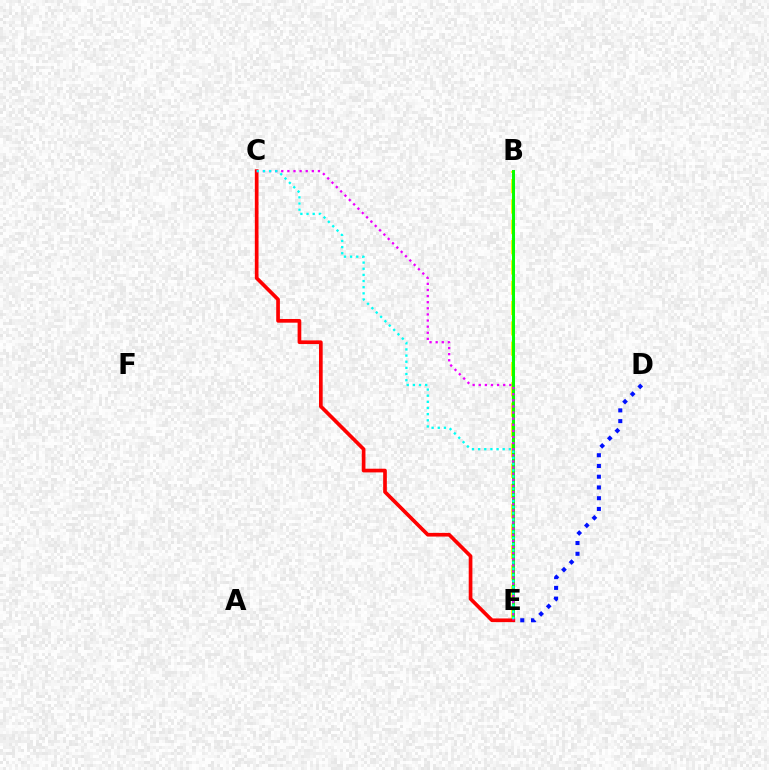{('B', 'E'): [{'color': '#fcf500', 'line_style': 'dashed', 'thickness': 2.76}, {'color': '#08ff00', 'line_style': 'solid', 'thickness': 2.18}], ('D', 'E'): [{'color': '#0010ff', 'line_style': 'dotted', 'thickness': 2.92}], ('C', 'E'): [{'color': '#ff0000', 'line_style': 'solid', 'thickness': 2.65}, {'color': '#ee00ff', 'line_style': 'dotted', 'thickness': 1.66}, {'color': '#00fff6', 'line_style': 'dotted', 'thickness': 1.67}]}